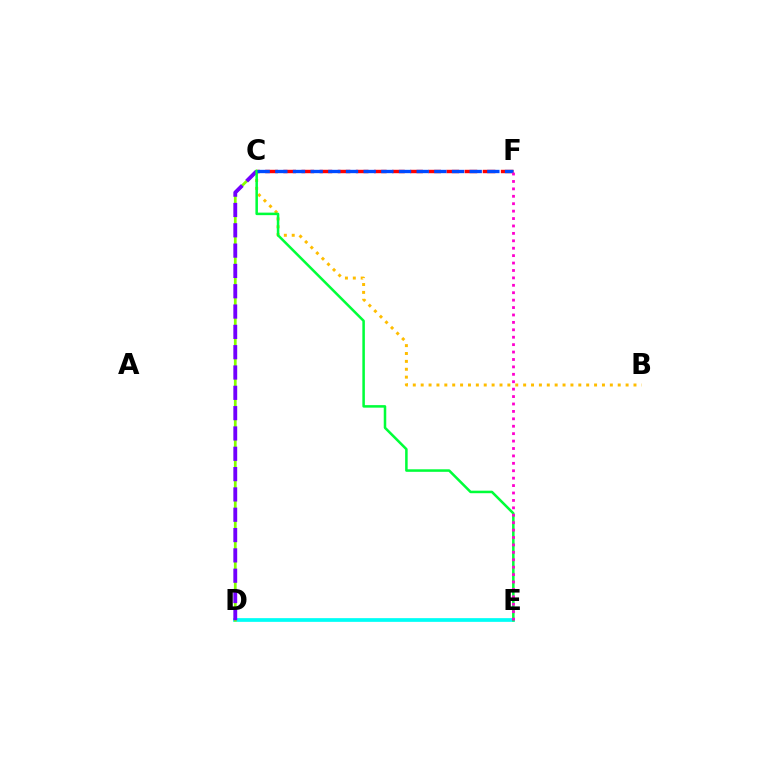{('D', 'E'): [{'color': '#00fff6', 'line_style': 'solid', 'thickness': 2.68}], ('C', 'D'): [{'color': '#84ff00', 'line_style': 'solid', 'thickness': 1.97}, {'color': '#7200ff', 'line_style': 'dashed', 'thickness': 2.76}], ('B', 'C'): [{'color': '#ffbd00', 'line_style': 'dotted', 'thickness': 2.14}], ('C', 'F'): [{'color': '#ff0000', 'line_style': 'dashed', 'thickness': 2.46}, {'color': '#004bff', 'line_style': 'dashed', 'thickness': 2.4}], ('C', 'E'): [{'color': '#00ff39', 'line_style': 'solid', 'thickness': 1.82}], ('E', 'F'): [{'color': '#ff00cf', 'line_style': 'dotted', 'thickness': 2.02}]}